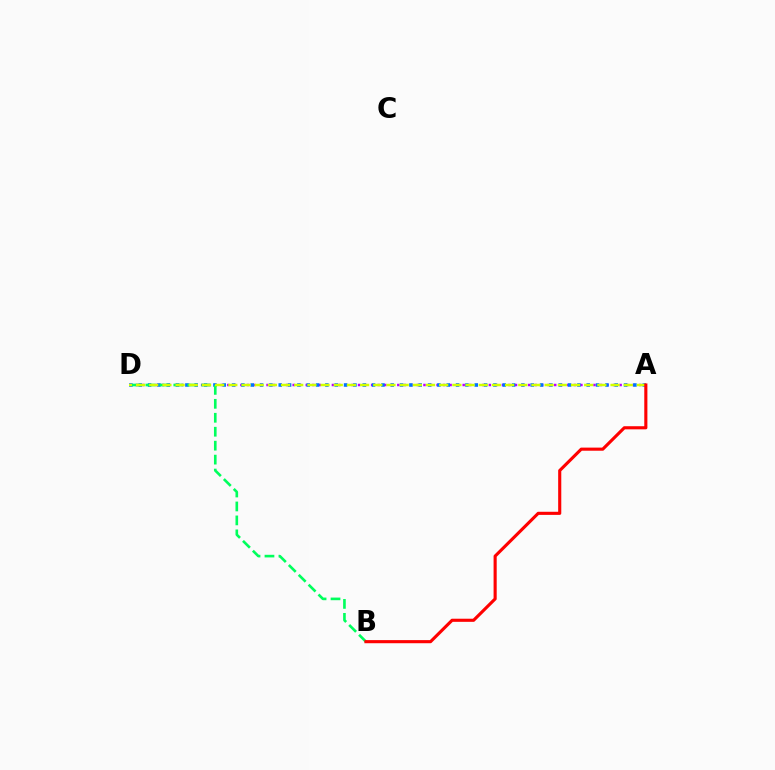{('A', 'D'): [{'color': '#b900ff', 'line_style': 'dotted', 'thickness': 1.78}, {'color': '#0074ff', 'line_style': 'dotted', 'thickness': 2.54}, {'color': '#d1ff00', 'line_style': 'dashed', 'thickness': 1.79}], ('B', 'D'): [{'color': '#00ff5c', 'line_style': 'dashed', 'thickness': 1.89}], ('A', 'B'): [{'color': '#ff0000', 'line_style': 'solid', 'thickness': 2.24}]}